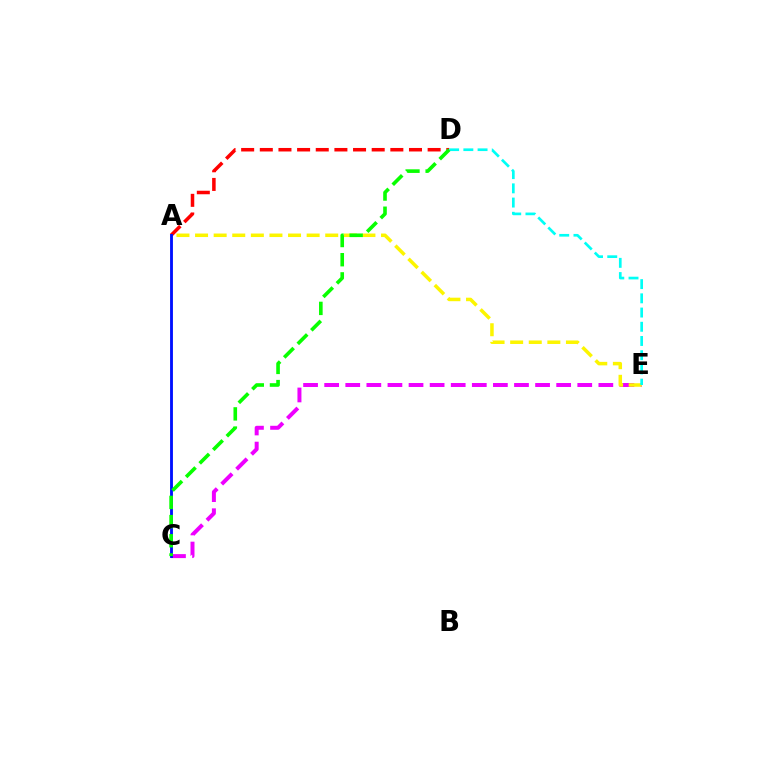{('C', 'E'): [{'color': '#ee00ff', 'line_style': 'dashed', 'thickness': 2.87}], ('A', 'D'): [{'color': '#ff0000', 'line_style': 'dashed', 'thickness': 2.53}], ('A', 'E'): [{'color': '#fcf500', 'line_style': 'dashed', 'thickness': 2.53}], ('D', 'E'): [{'color': '#00fff6', 'line_style': 'dashed', 'thickness': 1.93}], ('A', 'C'): [{'color': '#0010ff', 'line_style': 'solid', 'thickness': 2.05}], ('C', 'D'): [{'color': '#08ff00', 'line_style': 'dashed', 'thickness': 2.61}]}